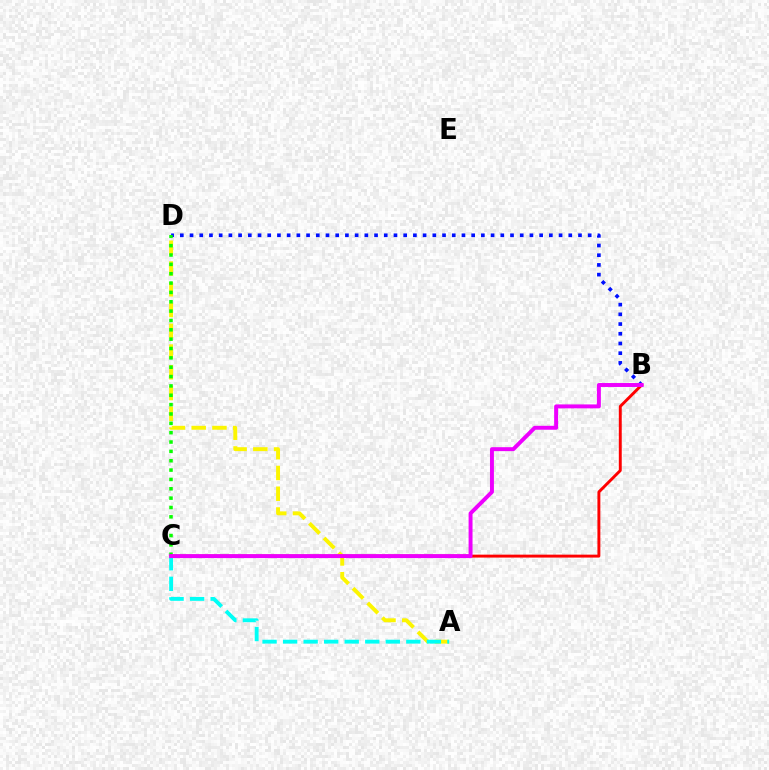{('B', 'D'): [{'color': '#0010ff', 'line_style': 'dotted', 'thickness': 2.64}], ('A', 'D'): [{'color': '#fcf500', 'line_style': 'dashed', 'thickness': 2.82}], ('C', 'D'): [{'color': '#08ff00', 'line_style': 'dotted', 'thickness': 2.54}], ('B', 'C'): [{'color': '#ff0000', 'line_style': 'solid', 'thickness': 2.1}, {'color': '#ee00ff', 'line_style': 'solid', 'thickness': 2.84}], ('A', 'C'): [{'color': '#00fff6', 'line_style': 'dashed', 'thickness': 2.79}]}